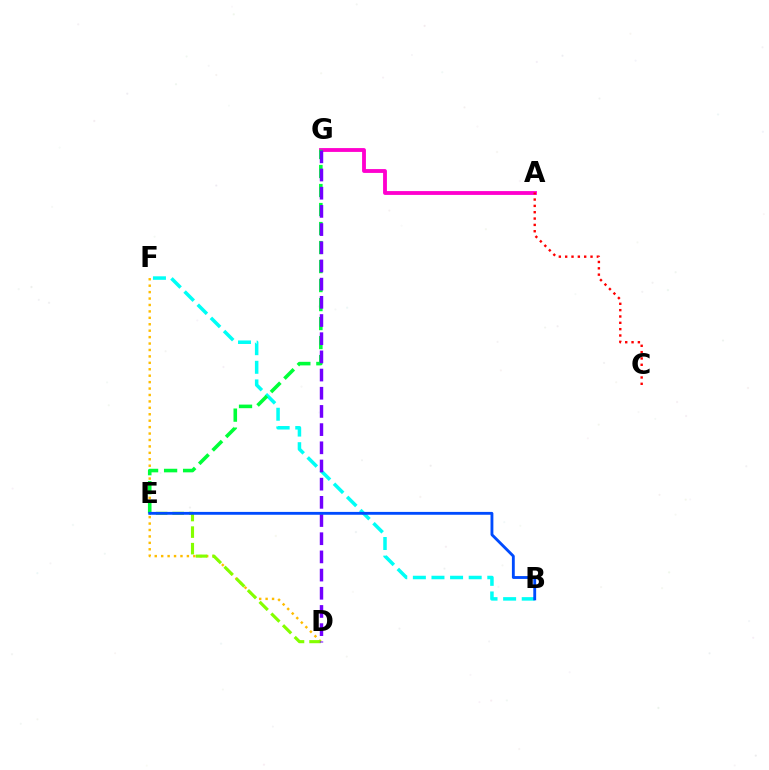{('D', 'F'): [{'color': '#ffbd00', 'line_style': 'dotted', 'thickness': 1.75}], ('D', 'E'): [{'color': '#84ff00', 'line_style': 'dashed', 'thickness': 2.25}], ('B', 'F'): [{'color': '#00fff6', 'line_style': 'dashed', 'thickness': 2.53}], ('A', 'G'): [{'color': '#ff00cf', 'line_style': 'solid', 'thickness': 2.76}], ('E', 'G'): [{'color': '#00ff39', 'line_style': 'dashed', 'thickness': 2.58}], ('D', 'G'): [{'color': '#7200ff', 'line_style': 'dashed', 'thickness': 2.47}], ('A', 'C'): [{'color': '#ff0000', 'line_style': 'dotted', 'thickness': 1.72}], ('B', 'E'): [{'color': '#004bff', 'line_style': 'solid', 'thickness': 2.05}]}